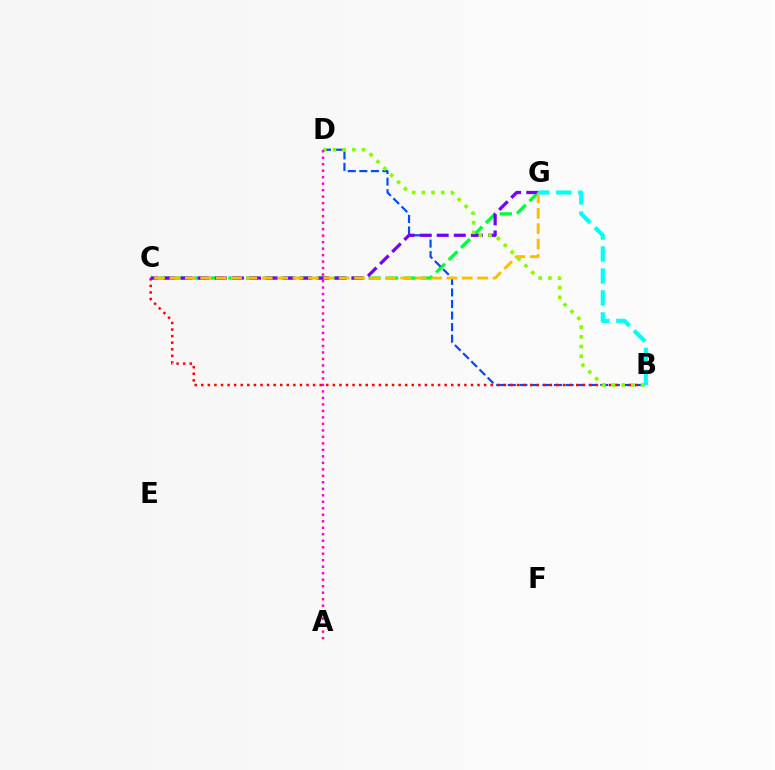{('C', 'G'): [{'color': '#00ff39', 'line_style': 'dashed', 'thickness': 2.38}, {'color': '#7200ff', 'line_style': 'dashed', 'thickness': 2.32}, {'color': '#ffbd00', 'line_style': 'dashed', 'thickness': 2.09}], ('B', 'D'): [{'color': '#004bff', 'line_style': 'dashed', 'thickness': 1.57}, {'color': '#84ff00', 'line_style': 'dotted', 'thickness': 2.63}], ('B', 'C'): [{'color': '#ff0000', 'line_style': 'dotted', 'thickness': 1.79}], ('A', 'D'): [{'color': '#ff00cf', 'line_style': 'dotted', 'thickness': 1.76}], ('B', 'G'): [{'color': '#00fff6', 'line_style': 'dashed', 'thickness': 2.98}]}